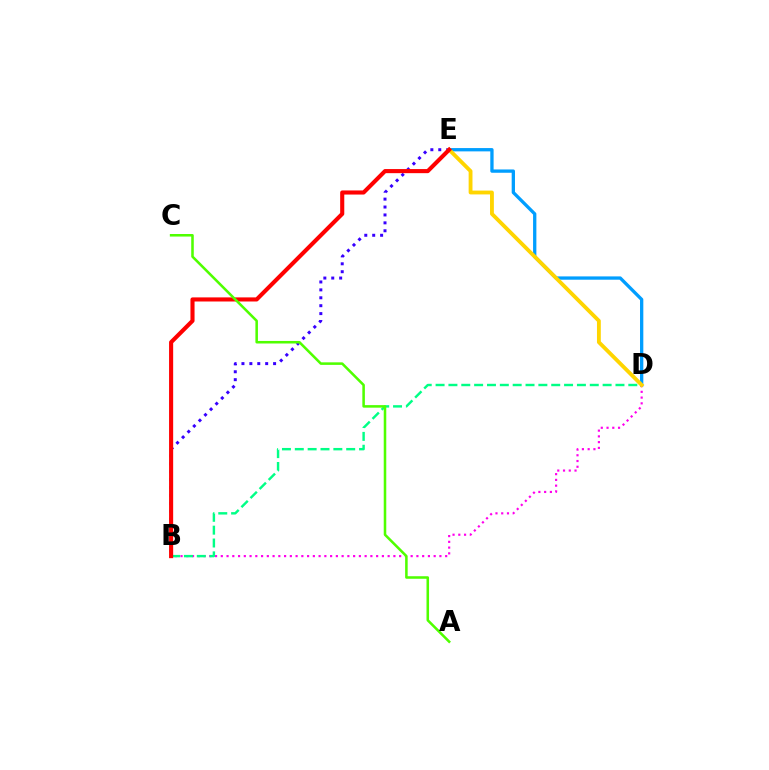{('D', 'E'): [{'color': '#009eff', 'line_style': 'solid', 'thickness': 2.38}, {'color': '#ffd500', 'line_style': 'solid', 'thickness': 2.76}], ('B', 'E'): [{'color': '#3700ff', 'line_style': 'dotted', 'thickness': 2.15}, {'color': '#ff0000', 'line_style': 'solid', 'thickness': 2.95}], ('B', 'D'): [{'color': '#ff00ed', 'line_style': 'dotted', 'thickness': 1.56}, {'color': '#00ff86', 'line_style': 'dashed', 'thickness': 1.75}], ('A', 'C'): [{'color': '#4fff00', 'line_style': 'solid', 'thickness': 1.83}]}